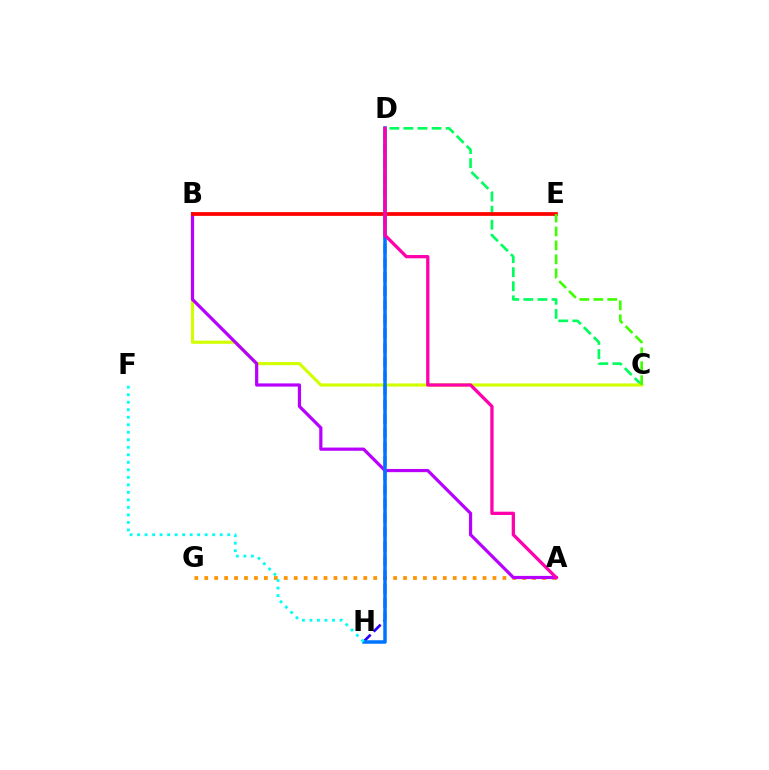{('A', 'G'): [{'color': '#ff9400', 'line_style': 'dotted', 'thickness': 2.7}], ('C', 'D'): [{'color': '#00ff5c', 'line_style': 'dashed', 'thickness': 1.91}], ('B', 'C'): [{'color': '#d1ff00', 'line_style': 'solid', 'thickness': 2.25}], ('D', 'H'): [{'color': '#2500ff', 'line_style': 'dashed', 'thickness': 1.93}, {'color': '#0074ff', 'line_style': 'solid', 'thickness': 2.52}], ('A', 'B'): [{'color': '#b900ff', 'line_style': 'solid', 'thickness': 2.31}], ('B', 'E'): [{'color': '#ff0000', 'line_style': 'solid', 'thickness': 2.69}], ('C', 'E'): [{'color': '#3dff00', 'line_style': 'dashed', 'thickness': 1.89}], ('A', 'D'): [{'color': '#ff00ac', 'line_style': 'solid', 'thickness': 2.37}], ('F', 'H'): [{'color': '#00fff6', 'line_style': 'dotted', 'thickness': 2.04}]}